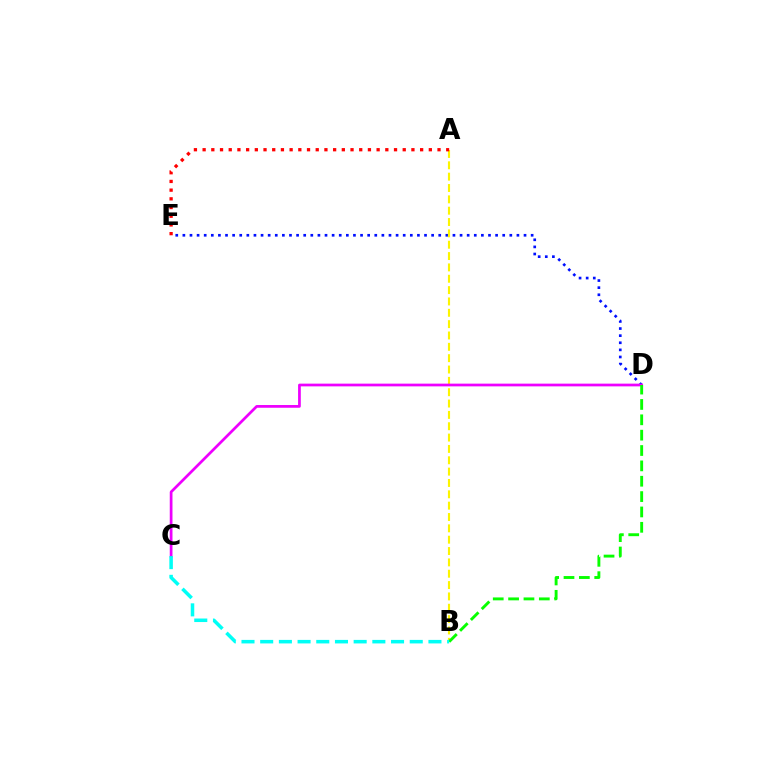{('D', 'E'): [{'color': '#0010ff', 'line_style': 'dotted', 'thickness': 1.93}], ('A', 'B'): [{'color': '#fcf500', 'line_style': 'dashed', 'thickness': 1.54}], ('C', 'D'): [{'color': '#ee00ff', 'line_style': 'solid', 'thickness': 1.97}], ('A', 'E'): [{'color': '#ff0000', 'line_style': 'dotted', 'thickness': 2.36}], ('B', 'D'): [{'color': '#08ff00', 'line_style': 'dashed', 'thickness': 2.09}], ('B', 'C'): [{'color': '#00fff6', 'line_style': 'dashed', 'thickness': 2.54}]}